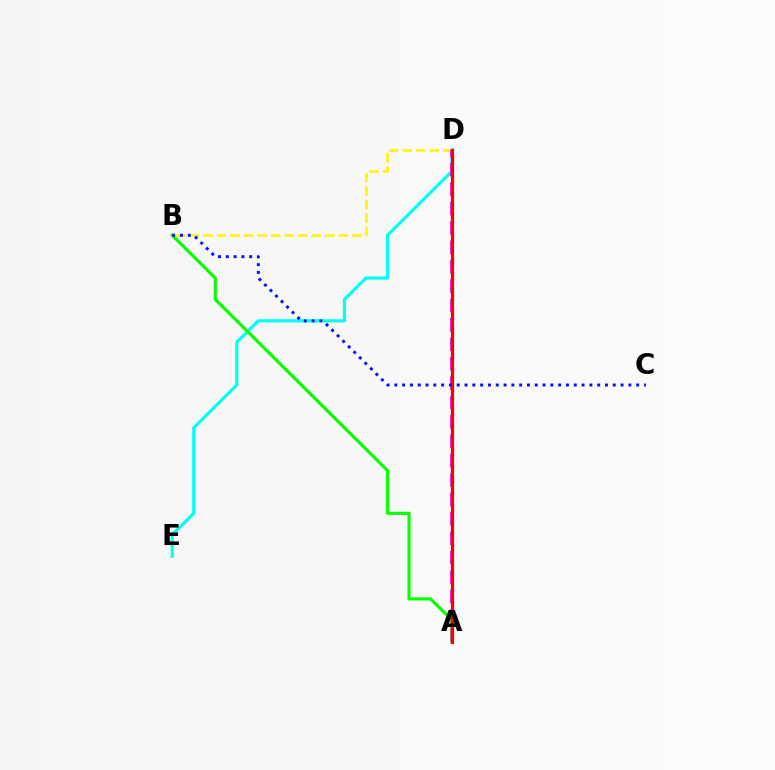{('D', 'E'): [{'color': '#00fff6', 'line_style': 'solid', 'thickness': 2.29}], ('B', 'D'): [{'color': '#fcf500', 'line_style': 'dashed', 'thickness': 1.84}], ('A', 'D'): [{'color': '#ee00ff', 'line_style': 'dashed', 'thickness': 2.63}, {'color': '#ff0000', 'line_style': 'solid', 'thickness': 2.32}], ('A', 'B'): [{'color': '#08ff00', 'line_style': 'solid', 'thickness': 2.26}], ('B', 'C'): [{'color': '#0010ff', 'line_style': 'dotted', 'thickness': 2.12}]}